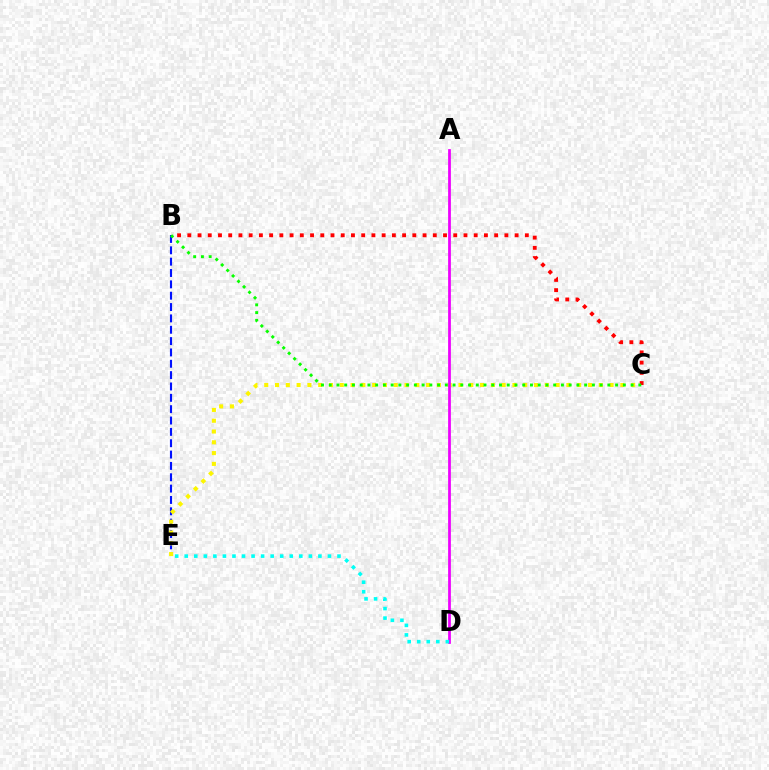{('B', 'C'): [{'color': '#ff0000', 'line_style': 'dotted', 'thickness': 2.78}, {'color': '#08ff00', 'line_style': 'dotted', 'thickness': 2.1}], ('B', 'E'): [{'color': '#0010ff', 'line_style': 'dashed', 'thickness': 1.54}], ('C', 'E'): [{'color': '#fcf500', 'line_style': 'dotted', 'thickness': 2.93}], ('A', 'D'): [{'color': '#ee00ff', 'line_style': 'solid', 'thickness': 1.99}], ('D', 'E'): [{'color': '#00fff6', 'line_style': 'dotted', 'thickness': 2.59}]}